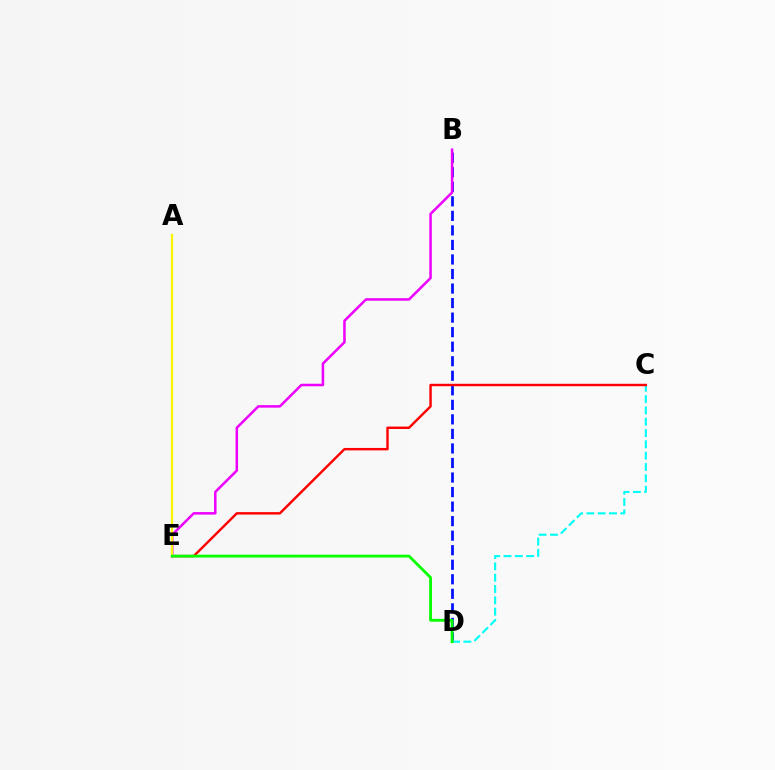{('B', 'D'): [{'color': '#0010ff', 'line_style': 'dashed', 'thickness': 1.97}], ('C', 'D'): [{'color': '#00fff6', 'line_style': 'dashed', 'thickness': 1.54}], ('C', 'E'): [{'color': '#ff0000', 'line_style': 'solid', 'thickness': 1.75}], ('B', 'E'): [{'color': '#ee00ff', 'line_style': 'solid', 'thickness': 1.81}], ('A', 'E'): [{'color': '#fcf500', 'line_style': 'solid', 'thickness': 1.62}], ('D', 'E'): [{'color': '#08ff00', 'line_style': 'solid', 'thickness': 2.04}]}